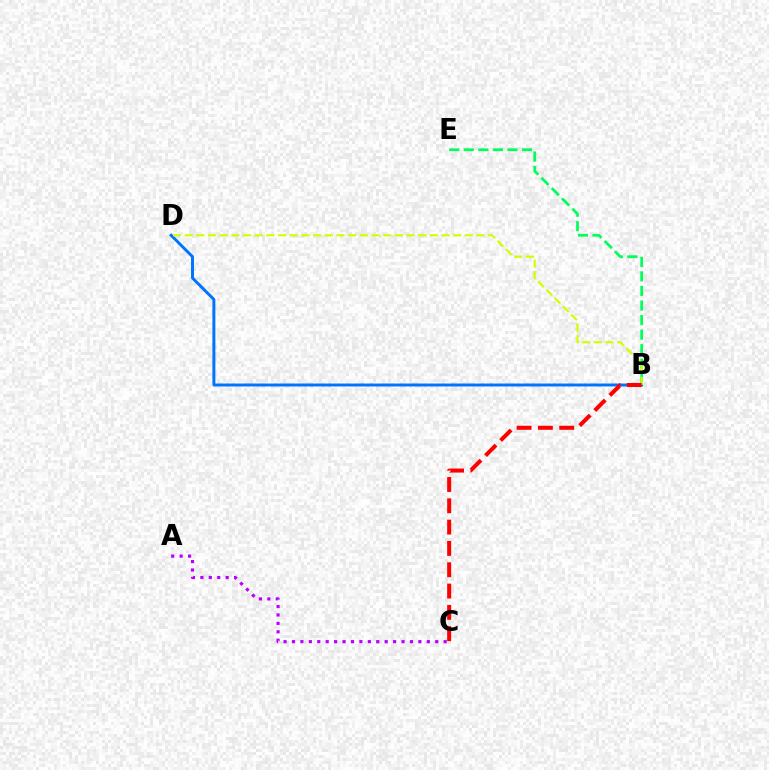{('B', 'D'): [{'color': '#0074ff', 'line_style': 'solid', 'thickness': 2.13}, {'color': '#d1ff00', 'line_style': 'dashed', 'thickness': 1.59}], ('A', 'C'): [{'color': '#b900ff', 'line_style': 'dotted', 'thickness': 2.29}], ('B', 'E'): [{'color': '#00ff5c', 'line_style': 'dashed', 'thickness': 1.98}], ('B', 'C'): [{'color': '#ff0000', 'line_style': 'dashed', 'thickness': 2.9}]}